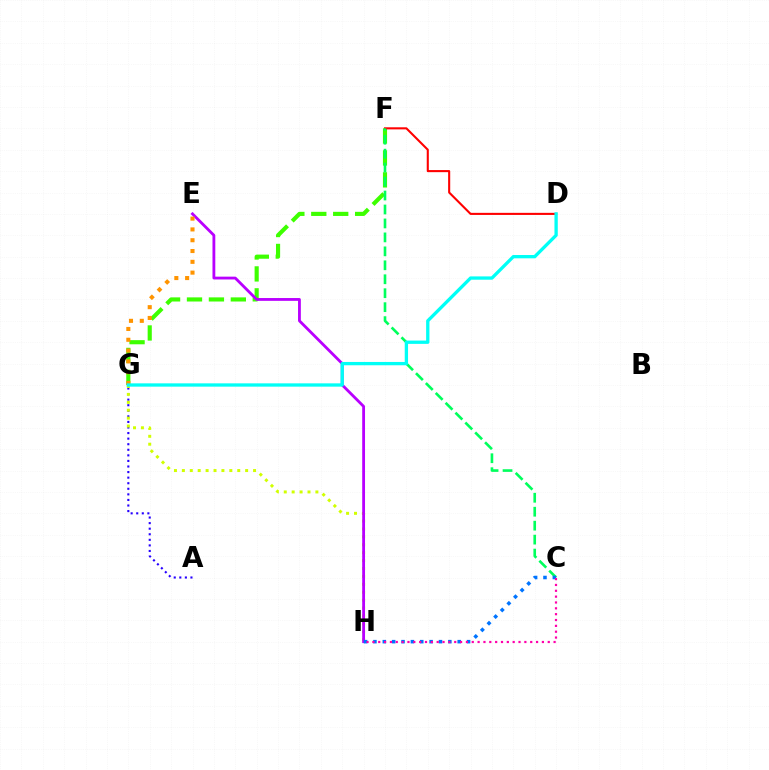{('A', 'G'): [{'color': '#2500ff', 'line_style': 'dotted', 'thickness': 1.51}], ('G', 'H'): [{'color': '#d1ff00', 'line_style': 'dotted', 'thickness': 2.15}], ('F', 'G'): [{'color': '#3dff00', 'line_style': 'dashed', 'thickness': 2.98}], ('D', 'F'): [{'color': '#ff0000', 'line_style': 'solid', 'thickness': 1.5}], ('E', 'H'): [{'color': '#b900ff', 'line_style': 'solid', 'thickness': 2.03}], ('C', 'F'): [{'color': '#00ff5c', 'line_style': 'dashed', 'thickness': 1.9}], ('E', 'G'): [{'color': '#ff9400', 'line_style': 'dotted', 'thickness': 2.93}], ('C', 'H'): [{'color': '#0074ff', 'line_style': 'dotted', 'thickness': 2.54}, {'color': '#ff00ac', 'line_style': 'dotted', 'thickness': 1.59}], ('D', 'G'): [{'color': '#00fff6', 'line_style': 'solid', 'thickness': 2.38}]}